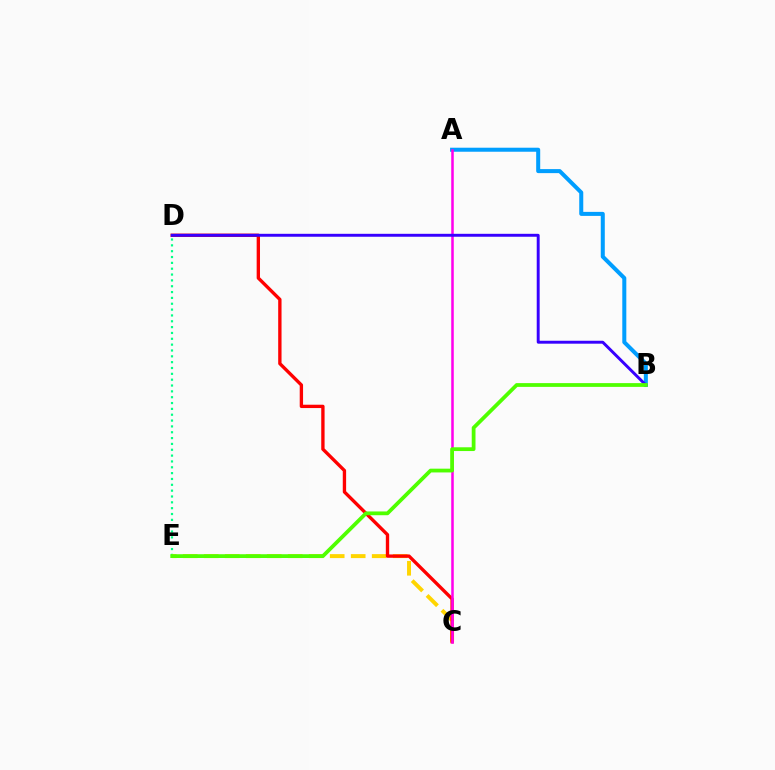{('A', 'B'): [{'color': '#009eff', 'line_style': 'solid', 'thickness': 2.9}], ('D', 'E'): [{'color': '#00ff86', 'line_style': 'dotted', 'thickness': 1.59}], ('C', 'E'): [{'color': '#ffd500', 'line_style': 'dashed', 'thickness': 2.85}], ('C', 'D'): [{'color': '#ff0000', 'line_style': 'solid', 'thickness': 2.41}], ('A', 'C'): [{'color': '#ff00ed', 'line_style': 'solid', 'thickness': 1.82}], ('B', 'D'): [{'color': '#3700ff', 'line_style': 'solid', 'thickness': 2.11}], ('B', 'E'): [{'color': '#4fff00', 'line_style': 'solid', 'thickness': 2.71}]}